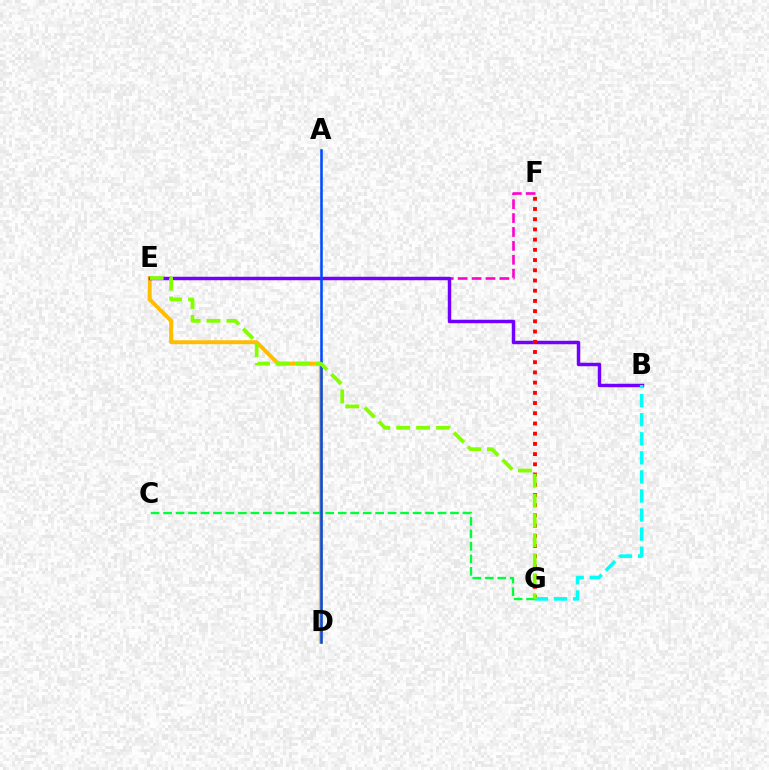{('E', 'F'): [{'color': '#ff00cf', 'line_style': 'dashed', 'thickness': 1.89}], ('D', 'E'): [{'color': '#ffbd00', 'line_style': 'solid', 'thickness': 2.83}], ('B', 'E'): [{'color': '#7200ff', 'line_style': 'solid', 'thickness': 2.49}], ('F', 'G'): [{'color': '#ff0000', 'line_style': 'dotted', 'thickness': 2.77}], ('C', 'G'): [{'color': '#00ff39', 'line_style': 'dashed', 'thickness': 1.69}], ('B', 'G'): [{'color': '#00fff6', 'line_style': 'dashed', 'thickness': 2.59}], ('A', 'D'): [{'color': '#004bff', 'line_style': 'solid', 'thickness': 1.85}], ('E', 'G'): [{'color': '#84ff00', 'line_style': 'dashed', 'thickness': 2.71}]}